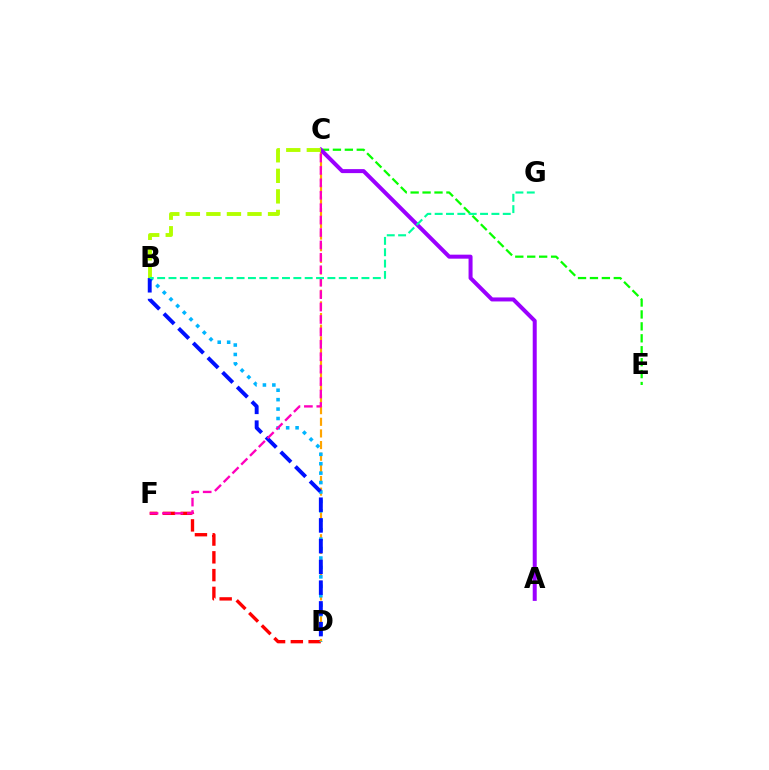{('D', 'F'): [{'color': '#ff0000', 'line_style': 'dashed', 'thickness': 2.42}], ('C', 'D'): [{'color': '#ffa500', 'line_style': 'dashed', 'thickness': 1.58}], ('C', 'E'): [{'color': '#08ff00', 'line_style': 'dashed', 'thickness': 1.62}], ('B', 'D'): [{'color': '#00b5ff', 'line_style': 'dotted', 'thickness': 2.56}, {'color': '#0010ff', 'line_style': 'dashed', 'thickness': 2.82}], ('A', 'C'): [{'color': '#9b00ff', 'line_style': 'solid', 'thickness': 2.88}], ('B', 'C'): [{'color': '#b3ff00', 'line_style': 'dashed', 'thickness': 2.79}], ('C', 'F'): [{'color': '#ff00bd', 'line_style': 'dashed', 'thickness': 1.69}], ('B', 'G'): [{'color': '#00ff9d', 'line_style': 'dashed', 'thickness': 1.54}]}